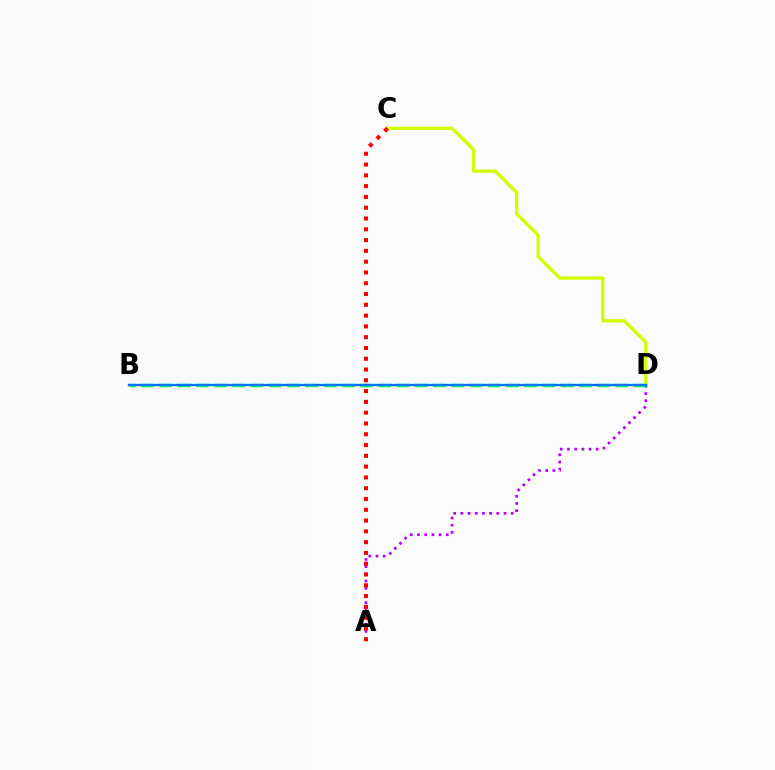{('C', 'D'): [{'color': '#d1ff00', 'line_style': 'solid', 'thickness': 2.4}], ('A', 'D'): [{'color': '#b900ff', 'line_style': 'dotted', 'thickness': 1.95}], ('B', 'D'): [{'color': '#00ff5c', 'line_style': 'dashed', 'thickness': 2.48}, {'color': '#0074ff', 'line_style': 'solid', 'thickness': 1.7}], ('A', 'C'): [{'color': '#ff0000', 'line_style': 'dotted', 'thickness': 2.93}]}